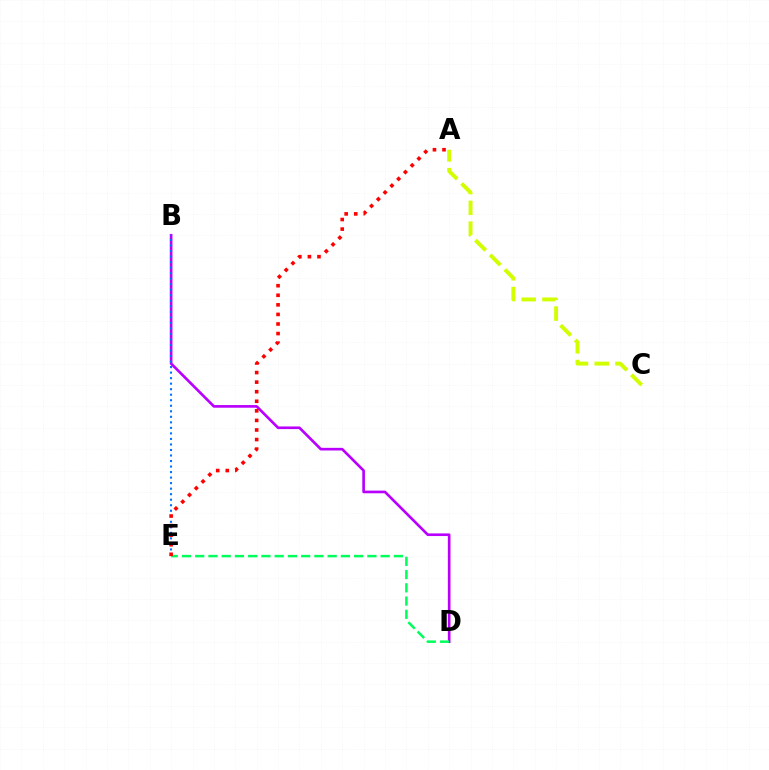{('B', 'D'): [{'color': '#b900ff', 'line_style': 'solid', 'thickness': 1.91}], ('A', 'C'): [{'color': '#d1ff00', 'line_style': 'dashed', 'thickness': 2.82}], ('B', 'E'): [{'color': '#0074ff', 'line_style': 'dotted', 'thickness': 1.5}], ('D', 'E'): [{'color': '#00ff5c', 'line_style': 'dashed', 'thickness': 1.8}], ('A', 'E'): [{'color': '#ff0000', 'line_style': 'dotted', 'thickness': 2.6}]}